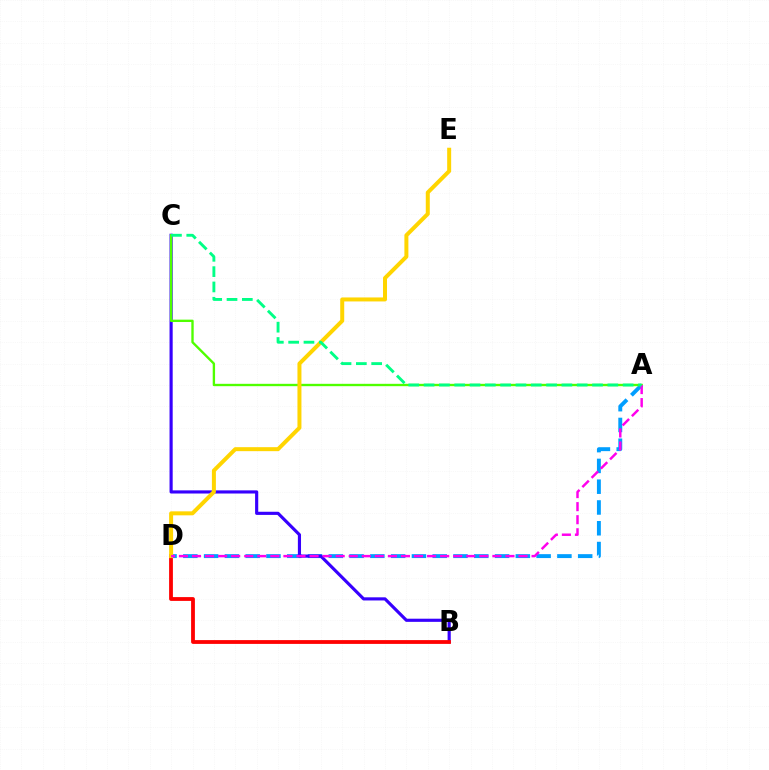{('A', 'D'): [{'color': '#009eff', 'line_style': 'dashed', 'thickness': 2.82}, {'color': '#ff00ed', 'line_style': 'dashed', 'thickness': 1.77}], ('B', 'C'): [{'color': '#3700ff', 'line_style': 'solid', 'thickness': 2.27}], ('A', 'C'): [{'color': '#4fff00', 'line_style': 'solid', 'thickness': 1.7}, {'color': '#00ff86', 'line_style': 'dashed', 'thickness': 2.08}], ('B', 'D'): [{'color': '#ff0000', 'line_style': 'solid', 'thickness': 2.73}], ('D', 'E'): [{'color': '#ffd500', 'line_style': 'solid', 'thickness': 2.87}]}